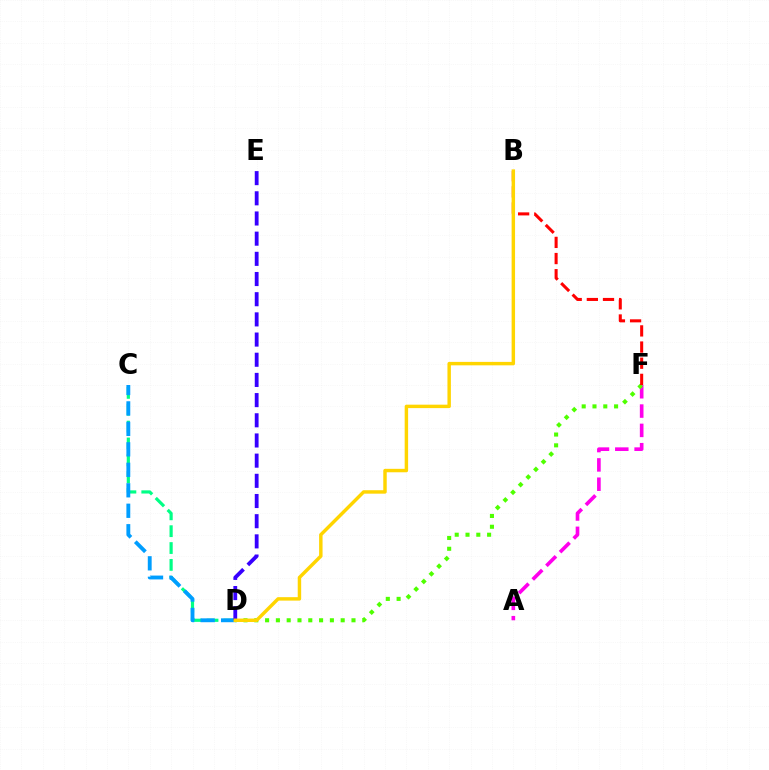{('C', 'D'): [{'color': '#00ff86', 'line_style': 'dashed', 'thickness': 2.29}, {'color': '#009eff', 'line_style': 'dashed', 'thickness': 2.78}], ('A', 'F'): [{'color': '#ff00ed', 'line_style': 'dashed', 'thickness': 2.62}], ('D', 'F'): [{'color': '#4fff00', 'line_style': 'dotted', 'thickness': 2.93}], ('B', 'F'): [{'color': '#ff0000', 'line_style': 'dashed', 'thickness': 2.19}], ('D', 'E'): [{'color': '#3700ff', 'line_style': 'dashed', 'thickness': 2.74}], ('B', 'D'): [{'color': '#ffd500', 'line_style': 'solid', 'thickness': 2.48}]}